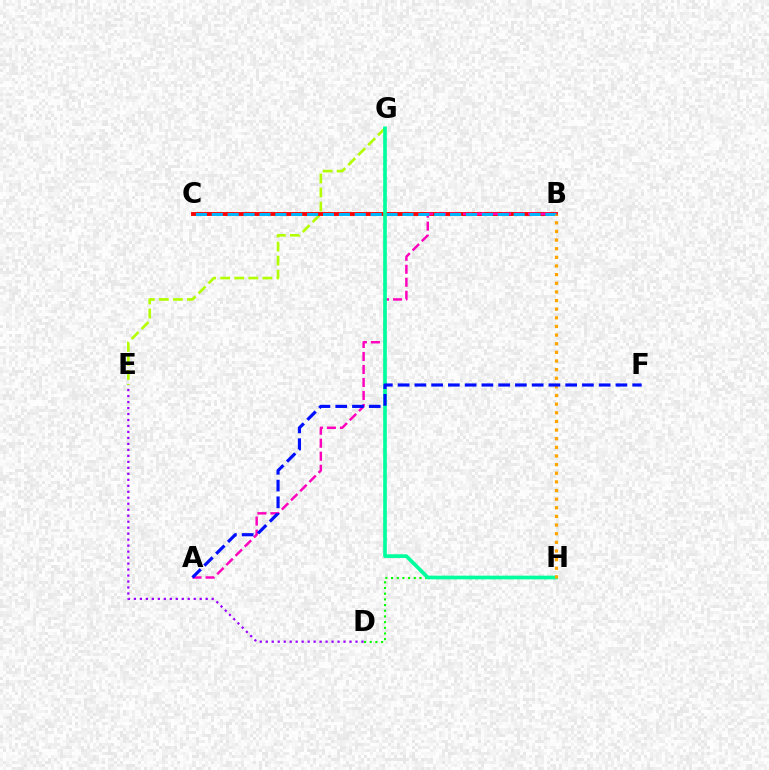{('E', 'G'): [{'color': '#b3ff00', 'line_style': 'dashed', 'thickness': 1.91}], ('B', 'C'): [{'color': '#ff0000', 'line_style': 'solid', 'thickness': 2.78}, {'color': '#00b5ff', 'line_style': 'dashed', 'thickness': 2.16}], ('A', 'B'): [{'color': '#ff00bd', 'line_style': 'dashed', 'thickness': 1.77}], ('D', 'H'): [{'color': '#08ff00', 'line_style': 'dotted', 'thickness': 1.54}], ('G', 'H'): [{'color': '#00ff9d', 'line_style': 'solid', 'thickness': 2.65}], ('D', 'E'): [{'color': '#9b00ff', 'line_style': 'dotted', 'thickness': 1.63}], ('B', 'H'): [{'color': '#ffa500', 'line_style': 'dotted', 'thickness': 2.35}], ('A', 'F'): [{'color': '#0010ff', 'line_style': 'dashed', 'thickness': 2.28}]}